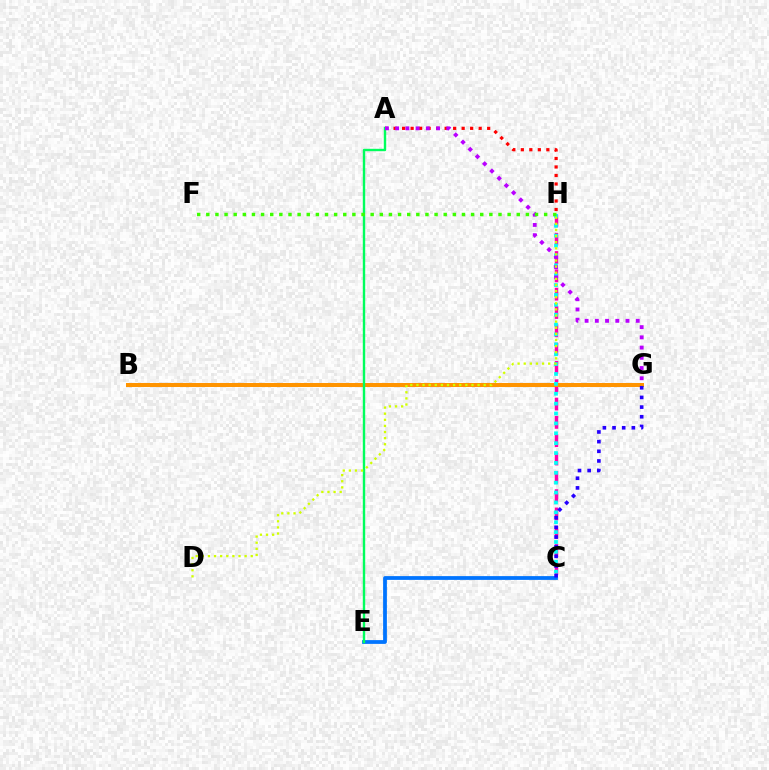{('C', 'E'): [{'color': '#0074ff', 'line_style': 'solid', 'thickness': 2.72}], ('A', 'H'): [{'color': '#ff0000', 'line_style': 'dotted', 'thickness': 2.31}], ('C', 'H'): [{'color': '#ff00ac', 'line_style': 'dashed', 'thickness': 2.49}, {'color': '#00fff6', 'line_style': 'dotted', 'thickness': 2.69}], ('B', 'G'): [{'color': '#ff9400', 'line_style': 'solid', 'thickness': 2.89}], ('A', 'E'): [{'color': '#00ff5c', 'line_style': 'solid', 'thickness': 1.73}], ('A', 'G'): [{'color': '#b900ff', 'line_style': 'dotted', 'thickness': 2.78}], ('D', 'H'): [{'color': '#d1ff00', 'line_style': 'dotted', 'thickness': 1.66}], ('F', 'H'): [{'color': '#3dff00', 'line_style': 'dotted', 'thickness': 2.48}], ('C', 'G'): [{'color': '#2500ff', 'line_style': 'dotted', 'thickness': 2.63}]}